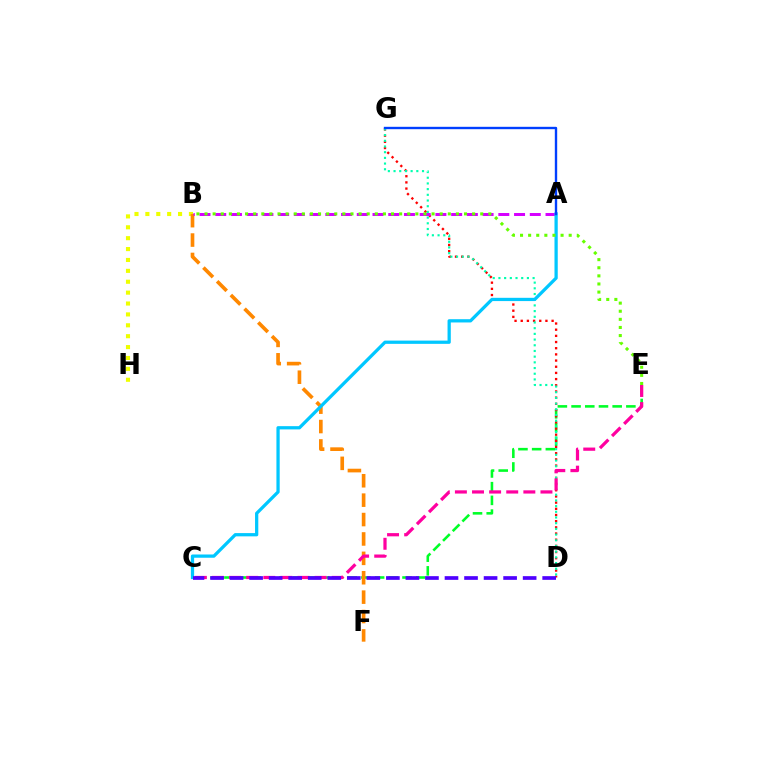{('B', 'H'): [{'color': '#eeff00', 'line_style': 'dotted', 'thickness': 2.96}], ('C', 'E'): [{'color': '#00ff27', 'line_style': 'dashed', 'thickness': 1.86}, {'color': '#ff00a0', 'line_style': 'dashed', 'thickness': 2.32}], ('D', 'G'): [{'color': '#ff0000', 'line_style': 'dotted', 'thickness': 1.68}, {'color': '#00ffaf', 'line_style': 'dotted', 'thickness': 1.55}], ('B', 'F'): [{'color': '#ff8800', 'line_style': 'dashed', 'thickness': 2.64}], ('A', 'B'): [{'color': '#d600ff', 'line_style': 'dashed', 'thickness': 2.14}], ('A', 'C'): [{'color': '#00c7ff', 'line_style': 'solid', 'thickness': 2.35}], ('C', 'D'): [{'color': '#4f00ff', 'line_style': 'dashed', 'thickness': 2.65}], ('B', 'E'): [{'color': '#66ff00', 'line_style': 'dotted', 'thickness': 2.2}], ('A', 'G'): [{'color': '#003fff', 'line_style': 'solid', 'thickness': 1.71}]}